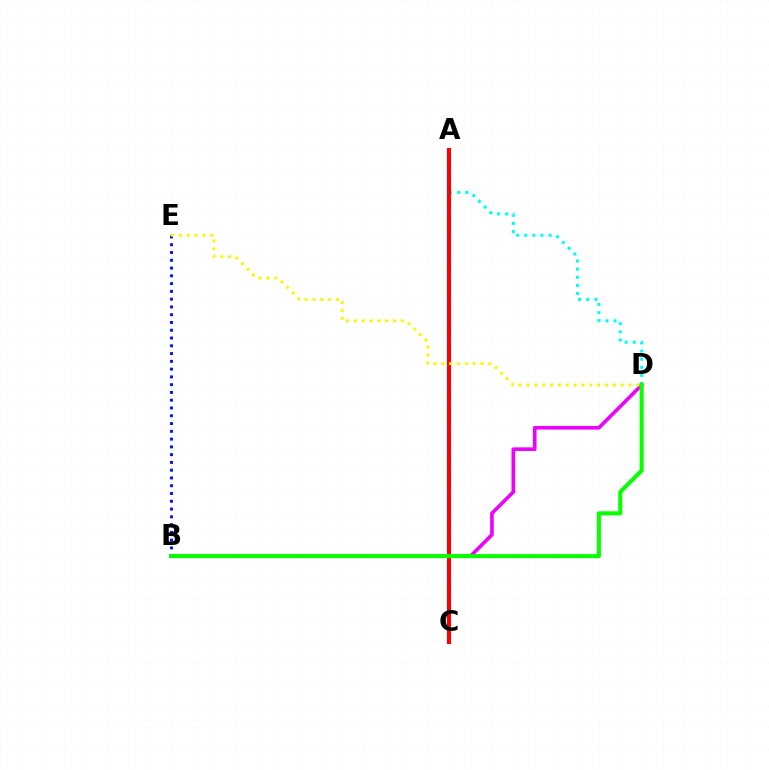{('A', 'D'): [{'color': '#00fff6', 'line_style': 'dotted', 'thickness': 2.2}], ('B', 'D'): [{'color': '#ee00ff', 'line_style': 'solid', 'thickness': 2.61}, {'color': '#08ff00', 'line_style': 'solid', 'thickness': 2.92}], ('B', 'E'): [{'color': '#0010ff', 'line_style': 'dotted', 'thickness': 2.11}], ('A', 'C'): [{'color': '#ff0000', 'line_style': 'solid', 'thickness': 2.92}], ('D', 'E'): [{'color': '#fcf500', 'line_style': 'dotted', 'thickness': 2.13}]}